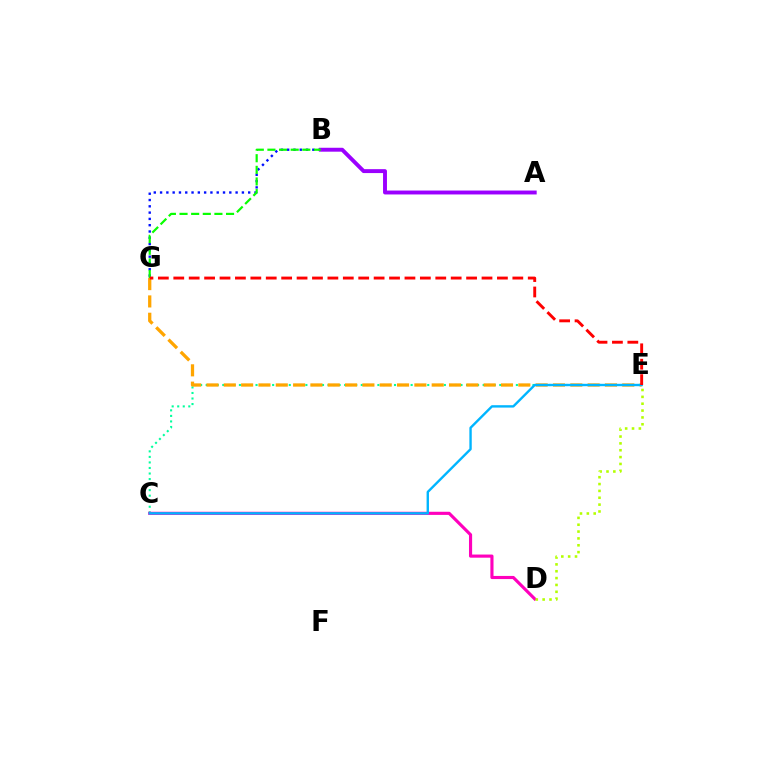{('C', 'E'): [{'color': '#00ff9d', 'line_style': 'dotted', 'thickness': 1.51}, {'color': '#00b5ff', 'line_style': 'solid', 'thickness': 1.72}], ('B', 'G'): [{'color': '#0010ff', 'line_style': 'dotted', 'thickness': 1.71}, {'color': '#08ff00', 'line_style': 'dashed', 'thickness': 1.58}], ('C', 'D'): [{'color': '#ff00bd', 'line_style': 'solid', 'thickness': 2.26}], ('A', 'B'): [{'color': '#9b00ff', 'line_style': 'solid', 'thickness': 2.82}], ('E', 'G'): [{'color': '#ffa500', 'line_style': 'dashed', 'thickness': 2.35}, {'color': '#ff0000', 'line_style': 'dashed', 'thickness': 2.09}], ('D', 'E'): [{'color': '#b3ff00', 'line_style': 'dotted', 'thickness': 1.86}]}